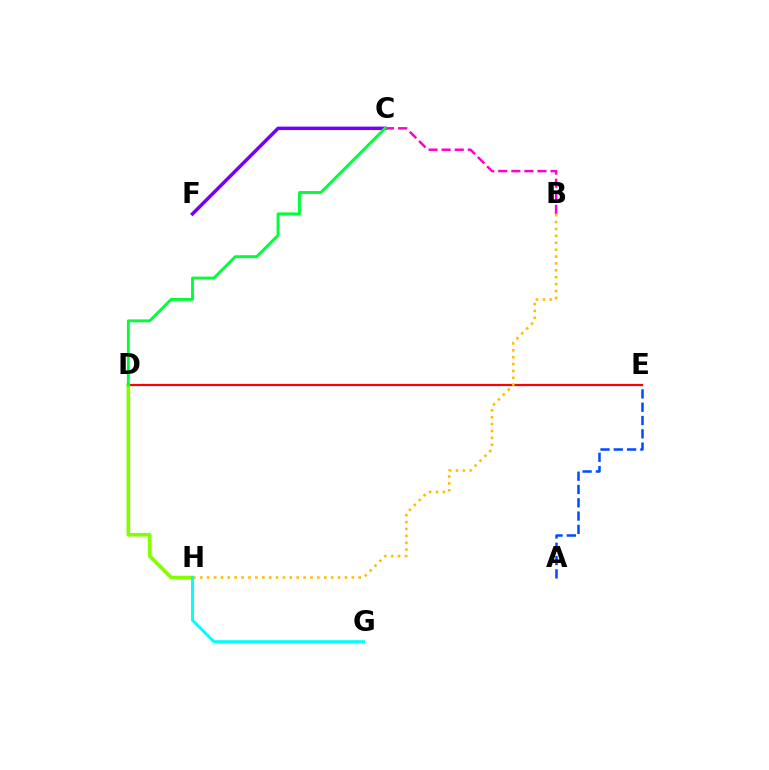{('C', 'F'): [{'color': '#7200ff', 'line_style': 'solid', 'thickness': 2.49}], ('B', 'C'): [{'color': '#ff00cf', 'line_style': 'dashed', 'thickness': 1.78}], ('D', 'E'): [{'color': '#ff0000', 'line_style': 'solid', 'thickness': 1.57}], ('D', 'H'): [{'color': '#84ff00', 'line_style': 'solid', 'thickness': 2.63}], ('A', 'E'): [{'color': '#004bff', 'line_style': 'dashed', 'thickness': 1.81}], ('B', 'H'): [{'color': '#ffbd00', 'line_style': 'dotted', 'thickness': 1.87}], ('C', 'D'): [{'color': '#00ff39', 'line_style': 'solid', 'thickness': 2.09}], ('G', 'H'): [{'color': '#00fff6', 'line_style': 'solid', 'thickness': 2.1}]}